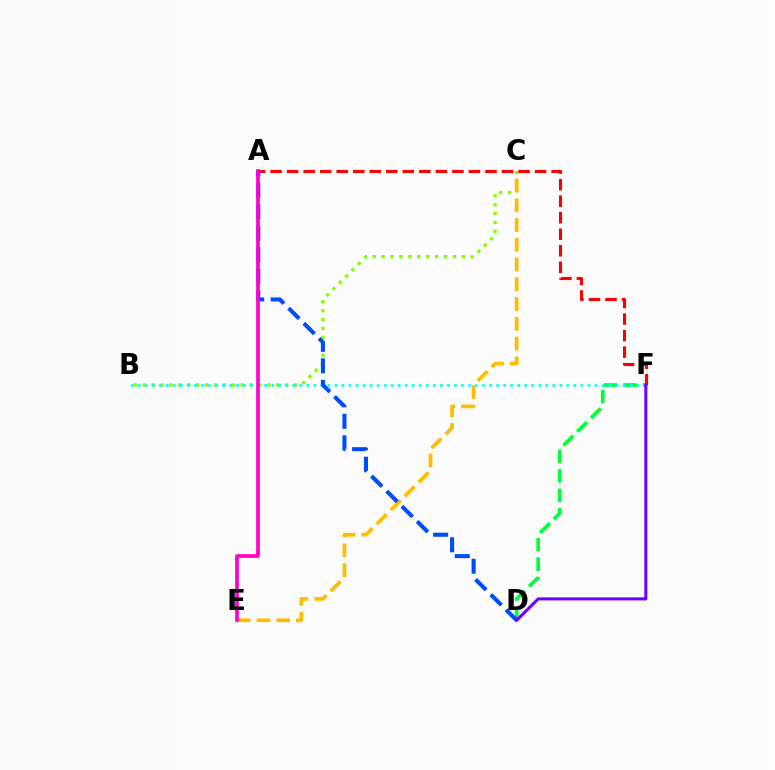{('B', 'C'): [{'color': '#84ff00', 'line_style': 'dotted', 'thickness': 2.42}], ('C', 'E'): [{'color': '#ffbd00', 'line_style': 'dashed', 'thickness': 2.68}], ('A', 'F'): [{'color': '#ff0000', 'line_style': 'dashed', 'thickness': 2.25}], ('D', 'F'): [{'color': '#00ff39', 'line_style': 'dashed', 'thickness': 2.64}, {'color': '#7200ff', 'line_style': 'solid', 'thickness': 2.21}], ('B', 'F'): [{'color': '#00fff6', 'line_style': 'dotted', 'thickness': 1.91}], ('A', 'D'): [{'color': '#004bff', 'line_style': 'dashed', 'thickness': 2.92}], ('A', 'E'): [{'color': '#ff00cf', 'line_style': 'solid', 'thickness': 2.66}]}